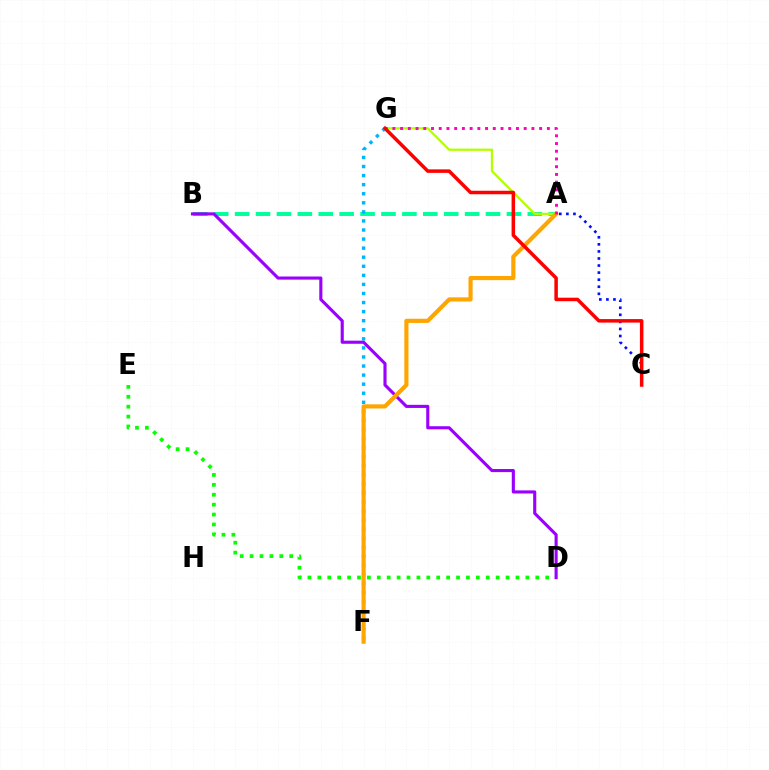{('A', 'B'): [{'color': '#00ff9d', 'line_style': 'dashed', 'thickness': 2.84}], ('F', 'G'): [{'color': '#00b5ff', 'line_style': 'dotted', 'thickness': 2.46}], ('A', 'C'): [{'color': '#0010ff', 'line_style': 'dotted', 'thickness': 1.92}], ('D', 'E'): [{'color': '#08ff00', 'line_style': 'dotted', 'thickness': 2.69}], ('B', 'D'): [{'color': '#9b00ff', 'line_style': 'solid', 'thickness': 2.24}], ('A', 'G'): [{'color': '#b3ff00', 'line_style': 'solid', 'thickness': 1.64}, {'color': '#ff00bd', 'line_style': 'dotted', 'thickness': 2.1}], ('A', 'F'): [{'color': '#ffa500', 'line_style': 'solid', 'thickness': 2.99}], ('C', 'G'): [{'color': '#ff0000', 'line_style': 'solid', 'thickness': 2.52}]}